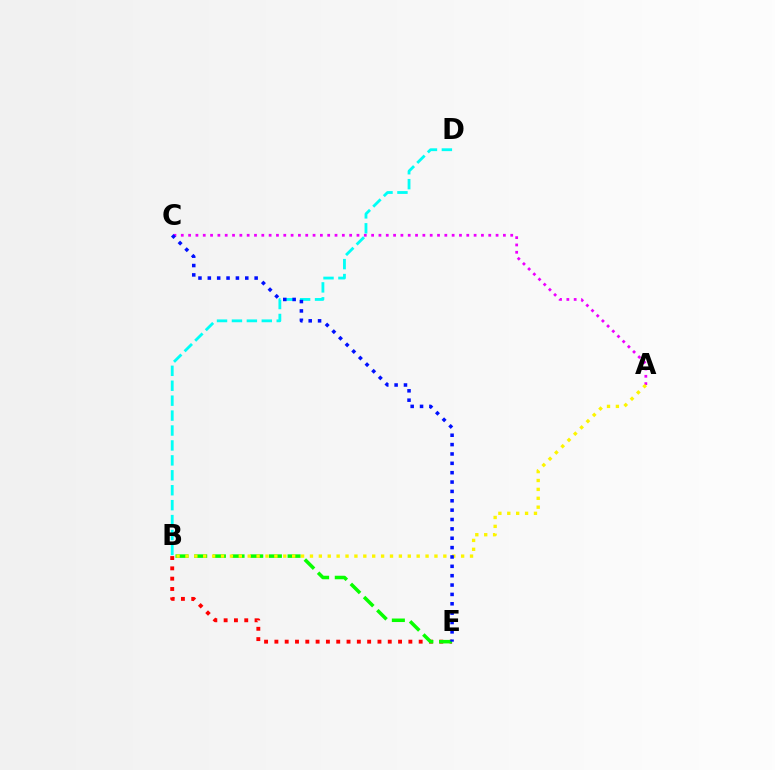{('B', 'D'): [{'color': '#00fff6', 'line_style': 'dashed', 'thickness': 2.03}], ('A', 'C'): [{'color': '#ee00ff', 'line_style': 'dotted', 'thickness': 1.99}], ('B', 'E'): [{'color': '#ff0000', 'line_style': 'dotted', 'thickness': 2.8}, {'color': '#08ff00', 'line_style': 'dashed', 'thickness': 2.54}], ('A', 'B'): [{'color': '#fcf500', 'line_style': 'dotted', 'thickness': 2.42}], ('C', 'E'): [{'color': '#0010ff', 'line_style': 'dotted', 'thickness': 2.54}]}